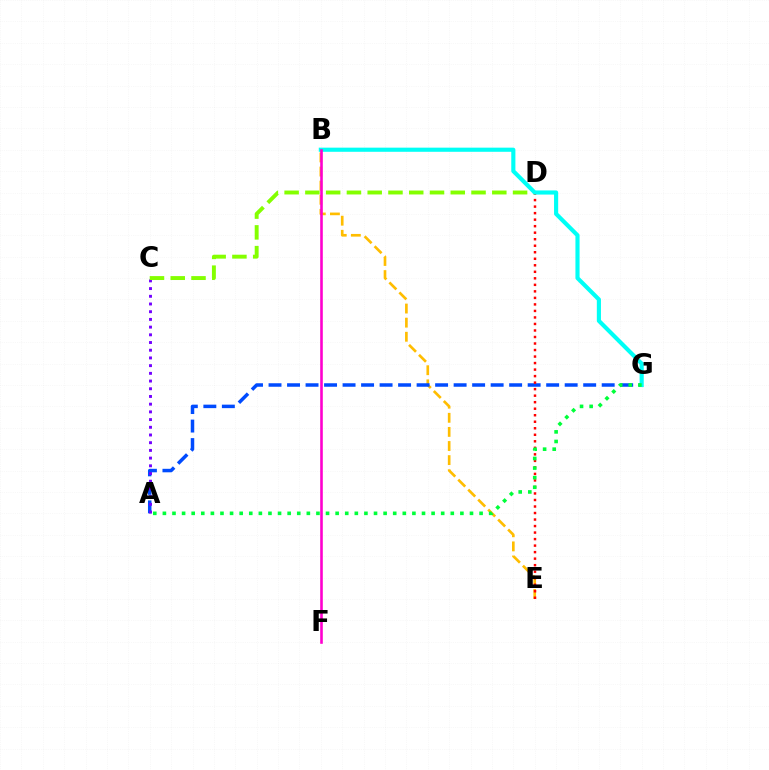{('B', 'E'): [{'color': '#ffbd00', 'line_style': 'dashed', 'thickness': 1.92}], ('A', 'G'): [{'color': '#004bff', 'line_style': 'dashed', 'thickness': 2.51}, {'color': '#00ff39', 'line_style': 'dotted', 'thickness': 2.61}], ('D', 'E'): [{'color': '#ff0000', 'line_style': 'dotted', 'thickness': 1.77}], ('A', 'C'): [{'color': '#7200ff', 'line_style': 'dotted', 'thickness': 2.09}], ('C', 'D'): [{'color': '#84ff00', 'line_style': 'dashed', 'thickness': 2.82}], ('B', 'G'): [{'color': '#00fff6', 'line_style': 'solid', 'thickness': 2.98}], ('B', 'F'): [{'color': '#ff00cf', 'line_style': 'solid', 'thickness': 1.87}]}